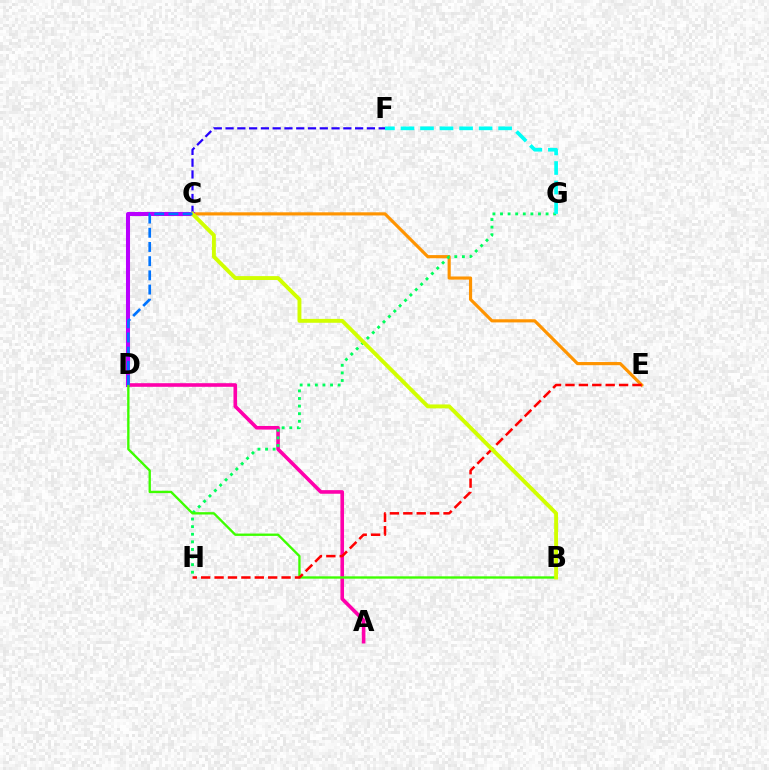{('A', 'D'): [{'color': '#ff00ac', 'line_style': 'solid', 'thickness': 2.6}], ('C', 'F'): [{'color': '#2500ff', 'line_style': 'dashed', 'thickness': 1.6}], ('C', 'E'): [{'color': '#ff9400', 'line_style': 'solid', 'thickness': 2.27}], ('C', 'D'): [{'color': '#b900ff', 'line_style': 'solid', 'thickness': 2.92}, {'color': '#0074ff', 'line_style': 'dashed', 'thickness': 1.93}], ('G', 'H'): [{'color': '#00ff5c', 'line_style': 'dotted', 'thickness': 2.06}], ('B', 'D'): [{'color': '#3dff00', 'line_style': 'solid', 'thickness': 1.69}], ('F', 'G'): [{'color': '#00fff6', 'line_style': 'dashed', 'thickness': 2.65}], ('E', 'H'): [{'color': '#ff0000', 'line_style': 'dashed', 'thickness': 1.82}], ('B', 'C'): [{'color': '#d1ff00', 'line_style': 'solid', 'thickness': 2.8}]}